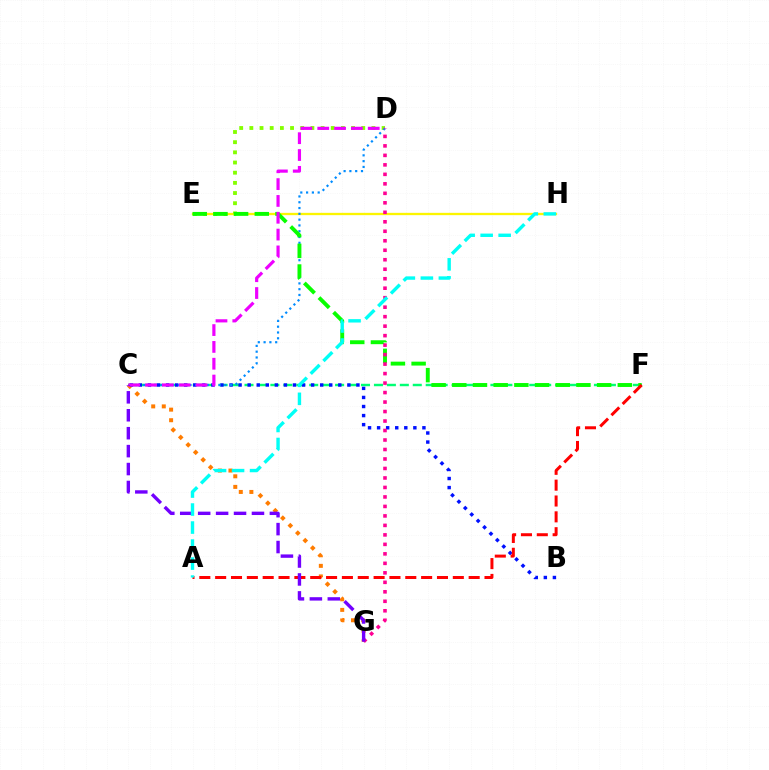{('C', 'F'): [{'color': '#00ff74', 'line_style': 'dashed', 'thickness': 1.76}], ('E', 'H'): [{'color': '#fcf500', 'line_style': 'solid', 'thickness': 1.66}], ('C', 'G'): [{'color': '#ff7c00', 'line_style': 'dotted', 'thickness': 2.87}, {'color': '#7200ff', 'line_style': 'dashed', 'thickness': 2.44}], ('B', 'C'): [{'color': '#0010ff', 'line_style': 'dotted', 'thickness': 2.46}], ('D', 'E'): [{'color': '#84ff00', 'line_style': 'dotted', 'thickness': 2.76}], ('C', 'D'): [{'color': '#008cff', 'line_style': 'dotted', 'thickness': 1.57}, {'color': '#ee00ff', 'line_style': 'dashed', 'thickness': 2.29}], ('E', 'F'): [{'color': '#08ff00', 'line_style': 'dashed', 'thickness': 2.81}], ('A', 'F'): [{'color': '#ff0000', 'line_style': 'dashed', 'thickness': 2.15}], ('D', 'G'): [{'color': '#ff0094', 'line_style': 'dotted', 'thickness': 2.58}], ('A', 'H'): [{'color': '#00fff6', 'line_style': 'dashed', 'thickness': 2.45}]}